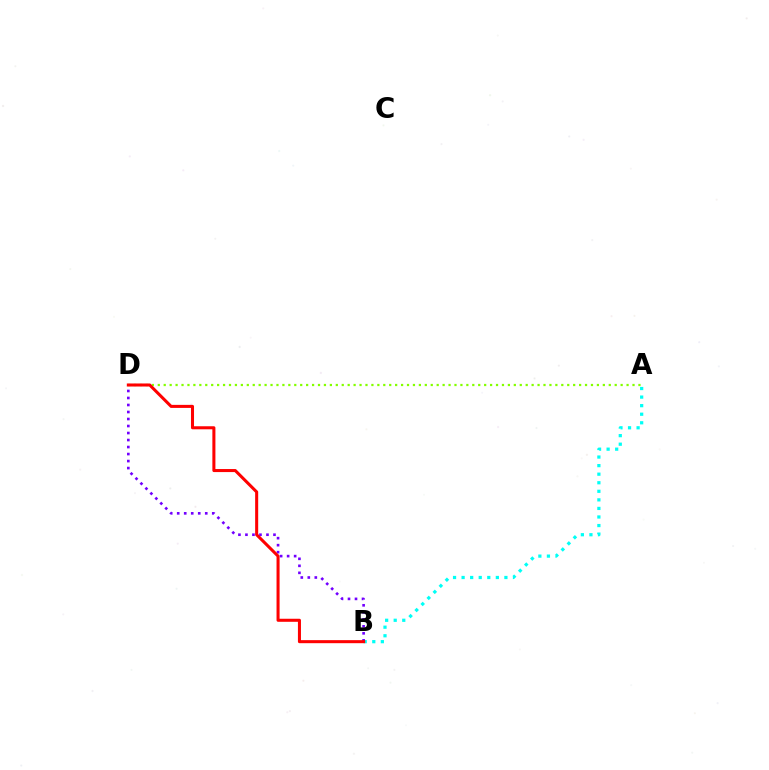{('A', 'D'): [{'color': '#84ff00', 'line_style': 'dotted', 'thickness': 1.61}], ('A', 'B'): [{'color': '#00fff6', 'line_style': 'dotted', 'thickness': 2.33}], ('B', 'D'): [{'color': '#7200ff', 'line_style': 'dotted', 'thickness': 1.9}, {'color': '#ff0000', 'line_style': 'solid', 'thickness': 2.19}]}